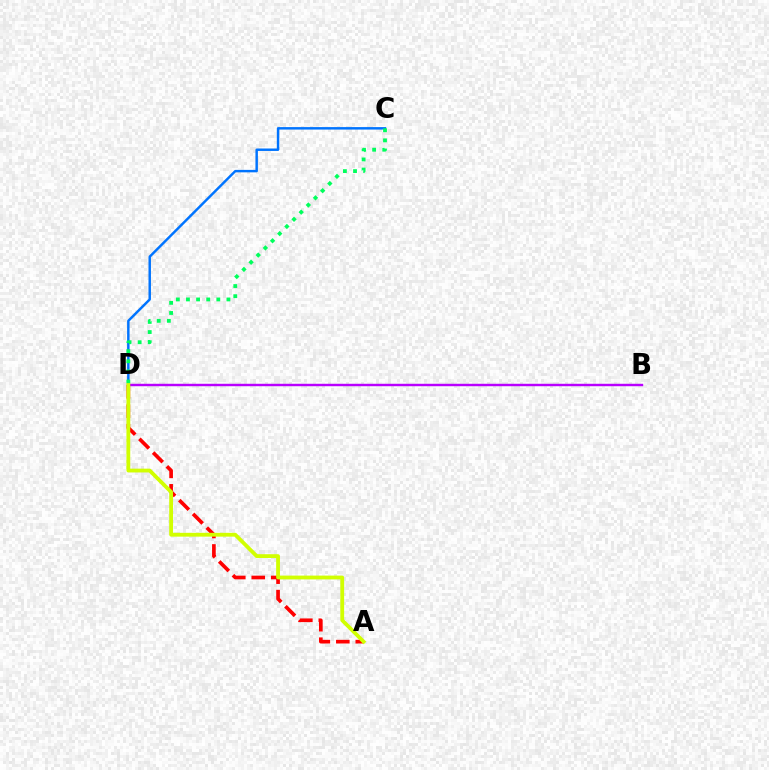{('A', 'D'): [{'color': '#ff0000', 'line_style': 'dashed', 'thickness': 2.64}, {'color': '#d1ff00', 'line_style': 'solid', 'thickness': 2.74}], ('C', 'D'): [{'color': '#0074ff', 'line_style': 'solid', 'thickness': 1.77}, {'color': '#00ff5c', 'line_style': 'dotted', 'thickness': 2.75}], ('B', 'D'): [{'color': '#b900ff', 'line_style': 'solid', 'thickness': 1.76}]}